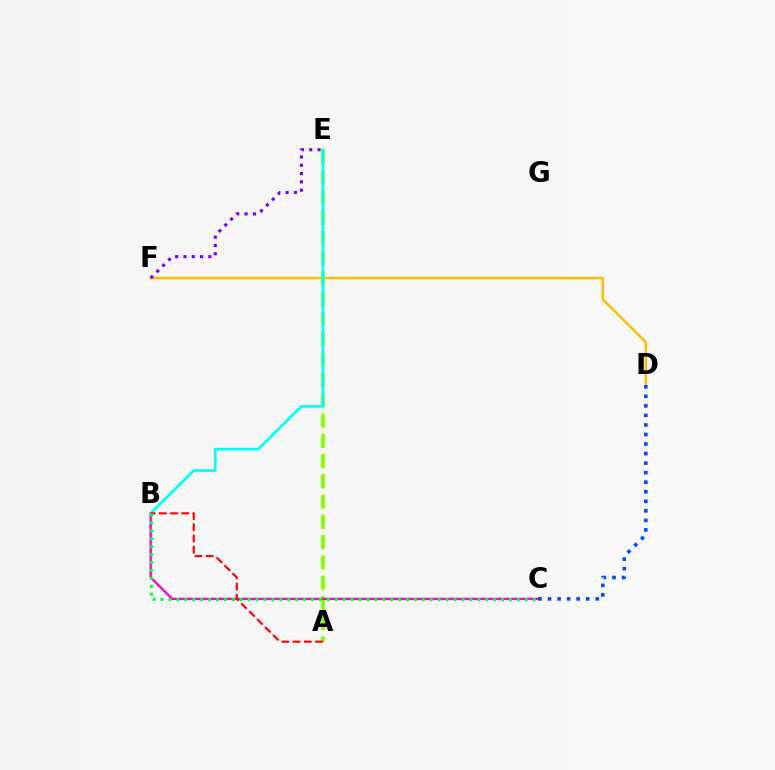{('D', 'F'): [{'color': '#ffbd00', 'line_style': 'solid', 'thickness': 1.82}], ('E', 'F'): [{'color': '#7200ff', 'line_style': 'dotted', 'thickness': 2.26}], ('A', 'E'): [{'color': '#84ff00', 'line_style': 'dashed', 'thickness': 2.75}], ('B', 'C'): [{'color': '#ff00cf', 'line_style': 'solid', 'thickness': 1.68}, {'color': '#00ff39', 'line_style': 'dotted', 'thickness': 2.15}], ('B', 'E'): [{'color': '#00fff6', 'line_style': 'solid', 'thickness': 1.93}], ('C', 'D'): [{'color': '#004bff', 'line_style': 'dotted', 'thickness': 2.59}], ('A', 'B'): [{'color': '#ff0000', 'line_style': 'dashed', 'thickness': 1.52}]}